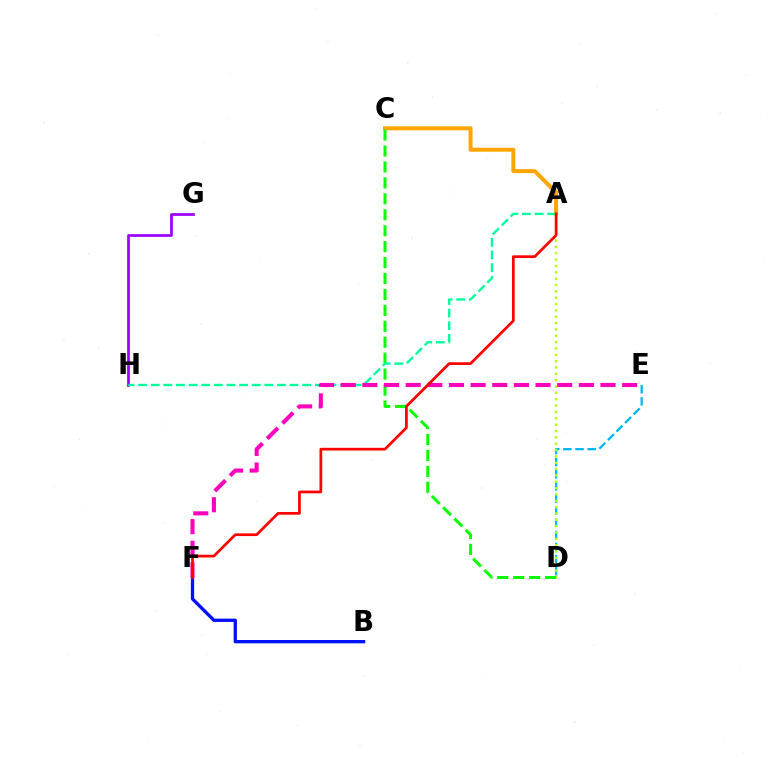{('G', 'H'): [{'color': '#9b00ff', 'line_style': 'solid', 'thickness': 1.97}], ('D', 'E'): [{'color': '#00b5ff', 'line_style': 'dashed', 'thickness': 1.65}], ('A', 'C'): [{'color': '#ffa500', 'line_style': 'solid', 'thickness': 2.87}], ('A', 'D'): [{'color': '#b3ff00', 'line_style': 'dotted', 'thickness': 1.72}], ('B', 'F'): [{'color': '#0010ff', 'line_style': 'solid', 'thickness': 2.38}], ('C', 'D'): [{'color': '#08ff00', 'line_style': 'dashed', 'thickness': 2.17}], ('A', 'H'): [{'color': '#00ff9d', 'line_style': 'dashed', 'thickness': 1.71}], ('E', 'F'): [{'color': '#ff00bd', 'line_style': 'dashed', 'thickness': 2.94}], ('A', 'F'): [{'color': '#ff0000', 'line_style': 'solid', 'thickness': 1.96}]}